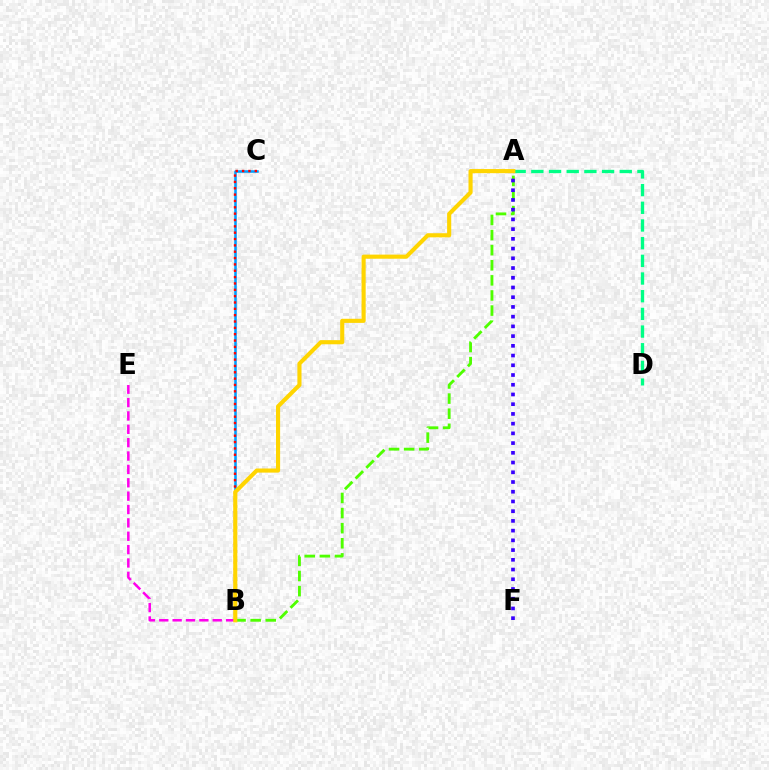{('A', 'D'): [{'color': '#00ff86', 'line_style': 'dashed', 'thickness': 2.4}], ('B', 'E'): [{'color': '#ff00ed', 'line_style': 'dashed', 'thickness': 1.82}], ('B', 'C'): [{'color': '#009eff', 'line_style': 'solid', 'thickness': 1.84}, {'color': '#ff0000', 'line_style': 'dotted', 'thickness': 1.72}], ('A', 'B'): [{'color': '#4fff00', 'line_style': 'dashed', 'thickness': 2.05}, {'color': '#ffd500', 'line_style': 'solid', 'thickness': 2.96}], ('A', 'F'): [{'color': '#3700ff', 'line_style': 'dotted', 'thickness': 2.64}]}